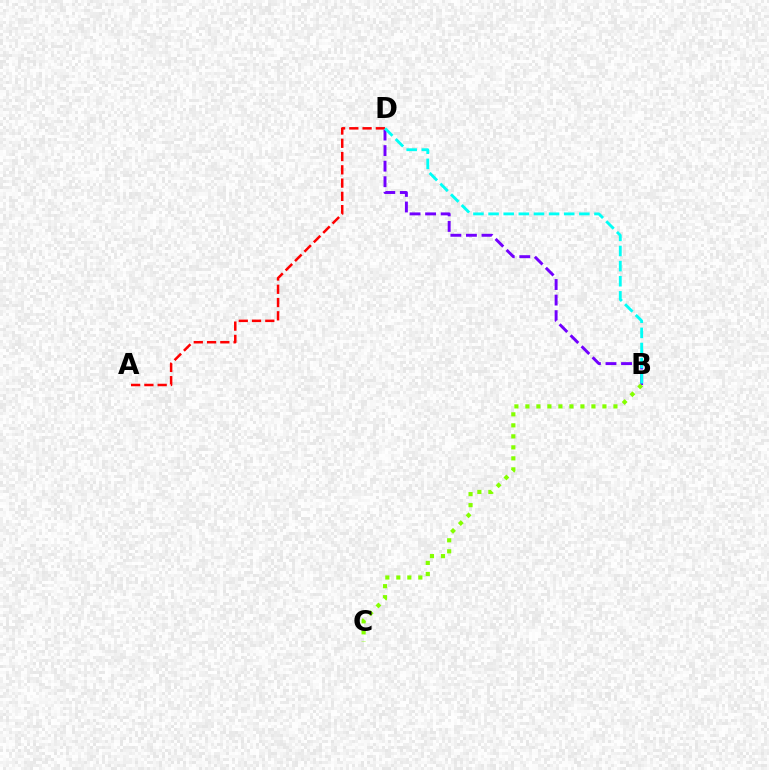{('A', 'D'): [{'color': '#ff0000', 'line_style': 'dashed', 'thickness': 1.8}], ('B', 'D'): [{'color': '#7200ff', 'line_style': 'dashed', 'thickness': 2.11}, {'color': '#00fff6', 'line_style': 'dashed', 'thickness': 2.05}], ('B', 'C'): [{'color': '#84ff00', 'line_style': 'dotted', 'thickness': 2.99}]}